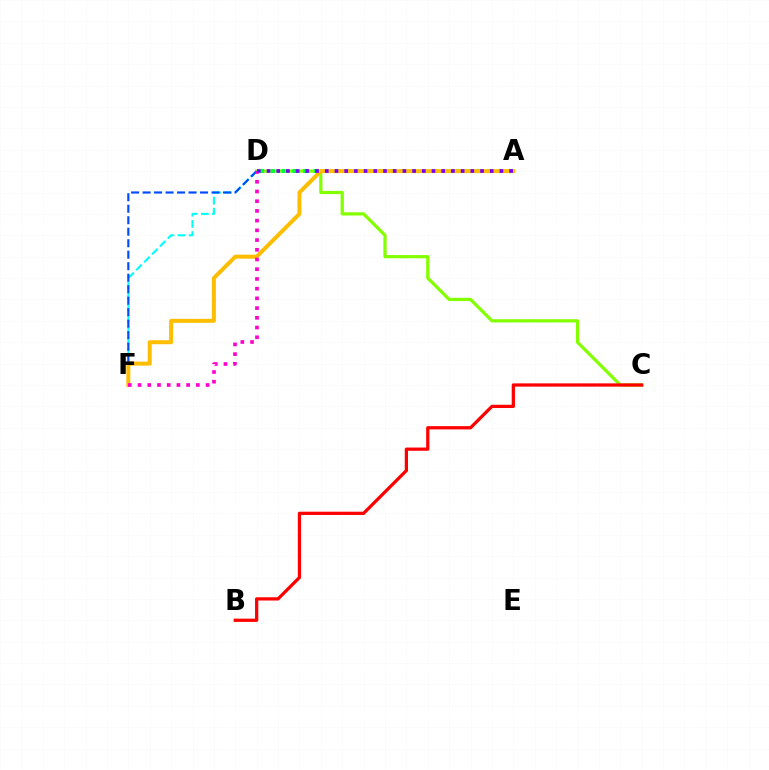{('C', 'D'): [{'color': '#84ff00', 'line_style': 'solid', 'thickness': 2.33}], ('D', 'F'): [{'color': '#00fff6', 'line_style': 'dashed', 'thickness': 1.52}, {'color': '#004bff', 'line_style': 'dashed', 'thickness': 1.56}, {'color': '#ff00cf', 'line_style': 'dotted', 'thickness': 2.64}], ('A', 'D'): [{'color': '#00ff39', 'line_style': 'dotted', 'thickness': 2.94}, {'color': '#7200ff', 'line_style': 'dotted', 'thickness': 2.64}], ('A', 'F'): [{'color': '#ffbd00', 'line_style': 'solid', 'thickness': 2.87}], ('B', 'C'): [{'color': '#ff0000', 'line_style': 'solid', 'thickness': 2.34}]}